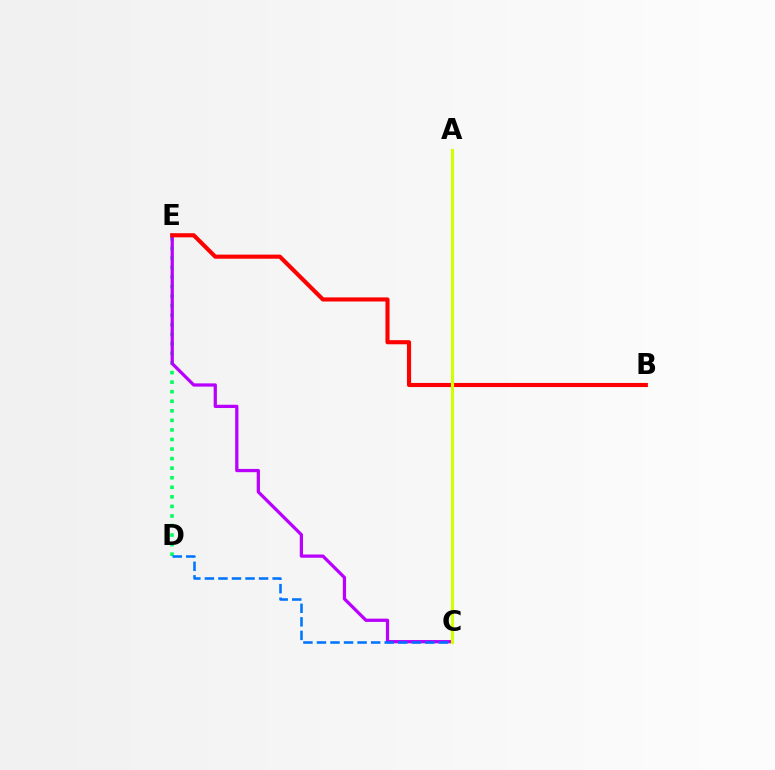{('D', 'E'): [{'color': '#00ff5c', 'line_style': 'dotted', 'thickness': 2.6}], ('C', 'E'): [{'color': '#b900ff', 'line_style': 'solid', 'thickness': 2.34}], ('C', 'D'): [{'color': '#0074ff', 'line_style': 'dashed', 'thickness': 1.84}], ('B', 'E'): [{'color': '#ff0000', 'line_style': 'solid', 'thickness': 2.96}], ('A', 'C'): [{'color': '#d1ff00', 'line_style': 'solid', 'thickness': 2.26}]}